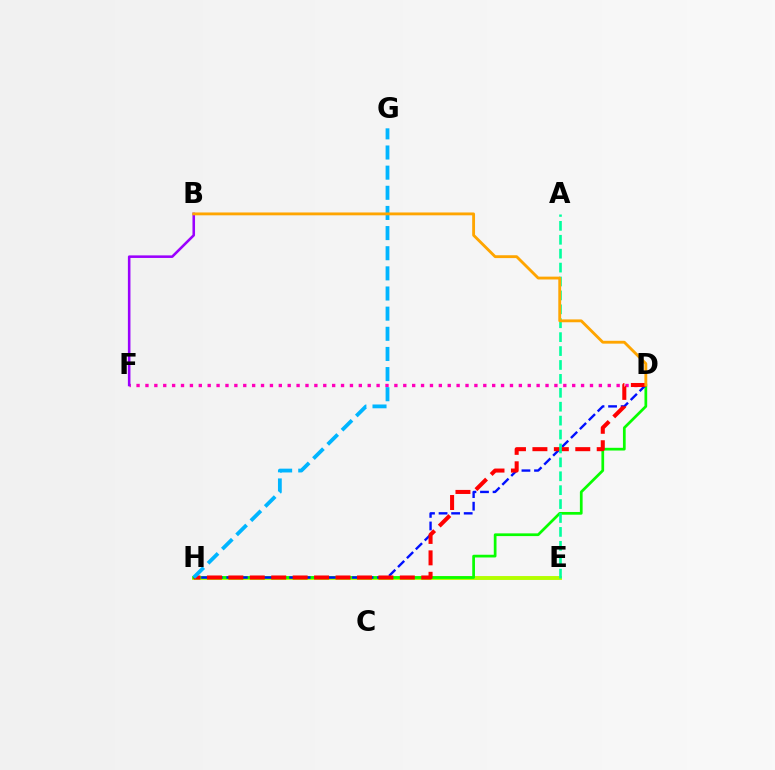{('D', 'F'): [{'color': '#ff00bd', 'line_style': 'dotted', 'thickness': 2.42}], ('E', 'H'): [{'color': '#b3ff00', 'line_style': 'solid', 'thickness': 2.81}], ('D', 'H'): [{'color': '#08ff00', 'line_style': 'solid', 'thickness': 1.96}, {'color': '#0010ff', 'line_style': 'dashed', 'thickness': 1.71}, {'color': '#ff0000', 'line_style': 'dashed', 'thickness': 2.91}], ('B', 'F'): [{'color': '#9b00ff', 'line_style': 'solid', 'thickness': 1.84}], ('G', 'H'): [{'color': '#00b5ff', 'line_style': 'dashed', 'thickness': 2.74}], ('A', 'E'): [{'color': '#00ff9d', 'line_style': 'dashed', 'thickness': 1.89}], ('B', 'D'): [{'color': '#ffa500', 'line_style': 'solid', 'thickness': 2.05}]}